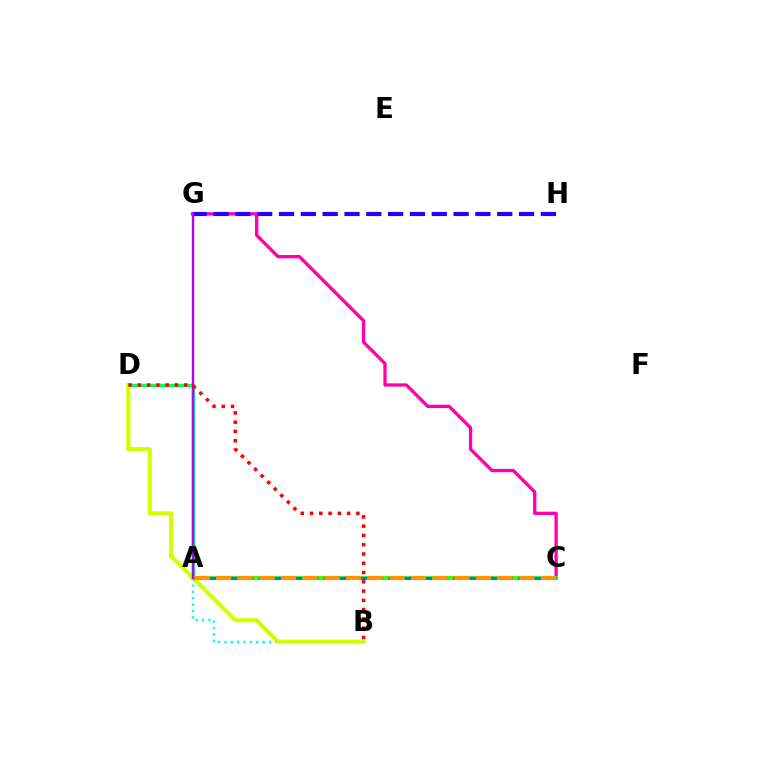{('A', 'B'): [{'color': '#00fff6', 'line_style': 'dotted', 'thickness': 1.73}], ('C', 'G'): [{'color': '#ff00ac', 'line_style': 'solid', 'thickness': 2.39}], ('A', 'D'): [{'color': '#00ff5c', 'line_style': 'solid', 'thickness': 2.52}], ('A', 'C'): [{'color': '#3dff00', 'line_style': 'solid', 'thickness': 2.96}, {'color': '#0074ff', 'line_style': 'dashed', 'thickness': 2.2}, {'color': '#ff9400', 'line_style': 'dashed', 'thickness': 2.94}], ('G', 'H'): [{'color': '#2500ff', 'line_style': 'dashed', 'thickness': 2.96}], ('B', 'D'): [{'color': '#d1ff00', 'line_style': 'solid', 'thickness': 2.98}, {'color': '#ff0000', 'line_style': 'dotted', 'thickness': 2.52}], ('A', 'G'): [{'color': '#b900ff', 'line_style': 'solid', 'thickness': 1.73}]}